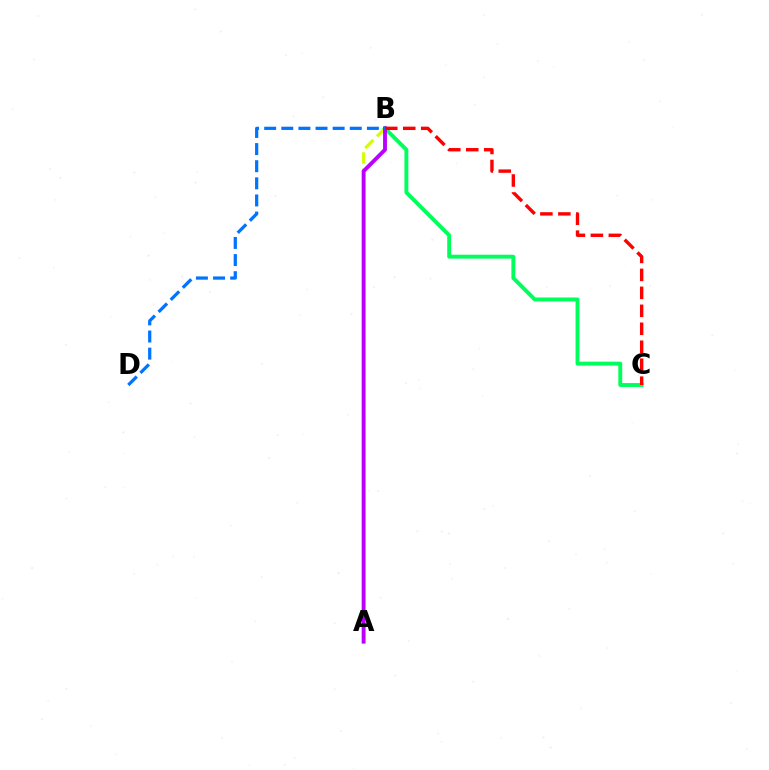{('A', 'B'): [{'color': '#d1ff00', 'line_style': 'dashed', 'thickness': 2.23}, {'color': '#b900ff', 'line_style': 'solid', 'thickness': 2.78}], ('B', 'C'): [{'color': '#00ff5c', 'line_style': 'solid', 'thickness': 2.8}, {'color': '#ff0000', 'line_style': 'dashed', 'thickness': 2.44}], ('B', 'D'): [{'color': '#0074ff', 'line_style': 'dashed', 'thickness': 2.33}]}